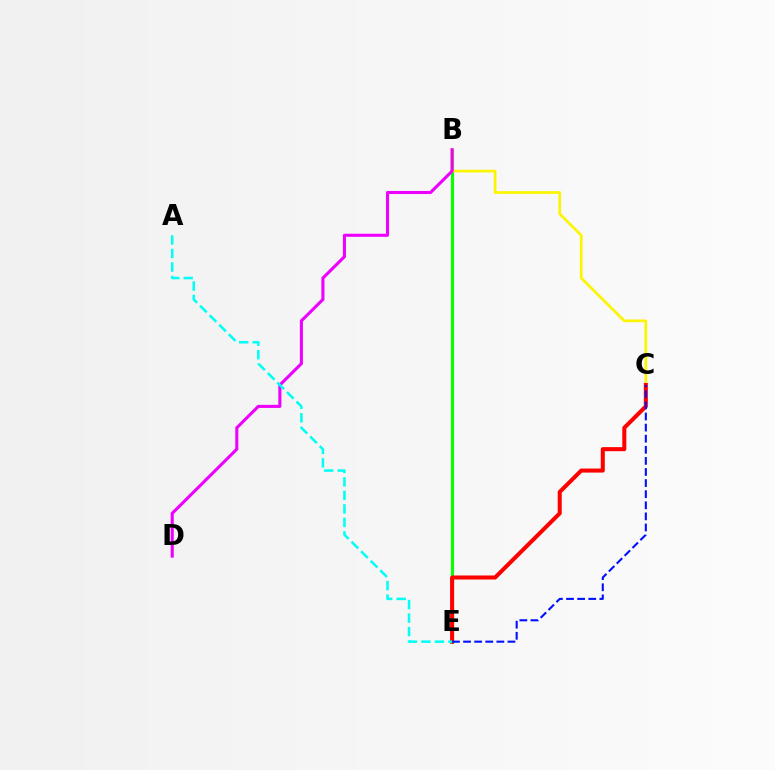{('B', 'E'): [{'color': '#08ff00', 'line_style': 'solid', 'thickness': 2.26}], ('B', 'C'): [{'color': '#fcf500', 'line_style': 'solid', 'thickness': 1.95}], ('C', 'E'): [{'color': '#ff0000', 'line_style': 'solid', 'thickness': 2.91}, {'color': '#0010ff', 'line_style': 'dashed', 'thickness': 1.51}], ('B', 'D'): [{'color': '#ee00ff', 'line_style': 'solid', 'thickness': 2.22}], ('A', 'E'): [{'color': '#00fff6', 'line_style': 'dashed', 'thickness': 1.84}]}